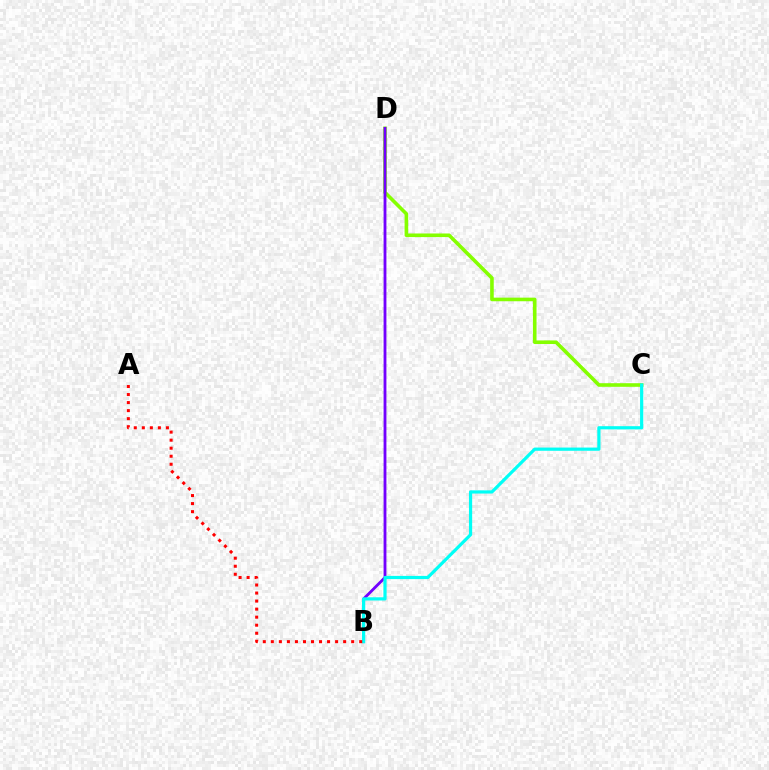{('C', 'D'): [{'color': '#84ff00', 'line_style': 'solid', 'thickness': 2.59}], ('B', 'D'): [{'color': '#7200ff', 'line_style': 'solid', 'thickness': 2.03}], ('B', 'C'): [{'color': '#00fff6', 'line_style': 'solid', 'thickness': 2.3}], ('A', 'B'): [{'color': '#ff0000', 'line_style': 'dotted', 'thickness': 2.18}]}